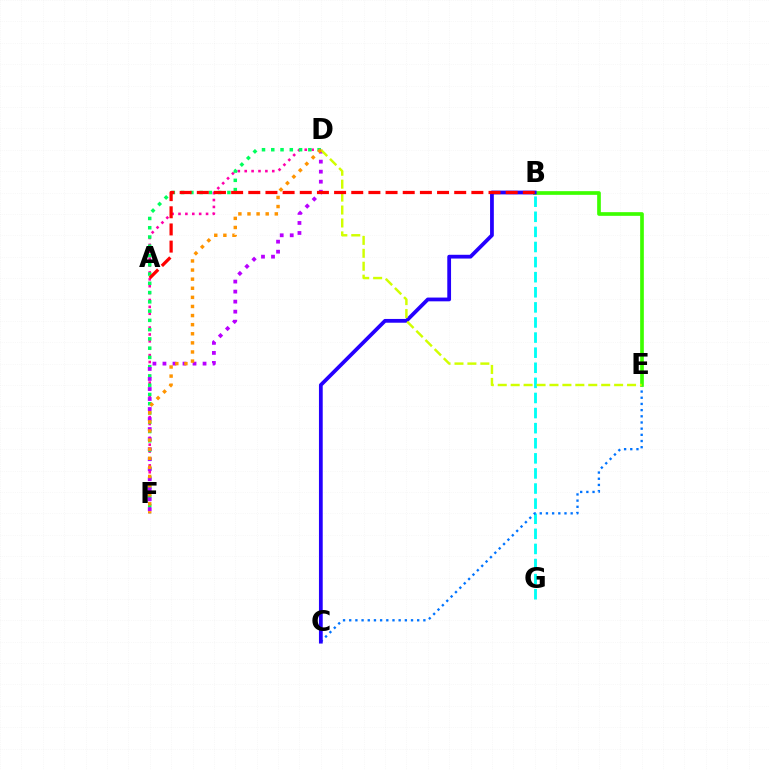{('B', 'G'): [{'color': '#00fff6', 'line_style': 'dashed', 'thickness': 2.05}], ('C', 'E'): [{'color': '#0074ff', 'line_style': 'dotted', 'thickness': 1.68}], ('D', 'F'): [{'color': '#ff00ac', 'line_style': 'dotted', 'thickness': 1.87}, {'color': '#00ff5c', 'line_style': 'dotted', 'thickness': 2.52}, {'color': '#b900ff', 'line_style': 'dotted', 'thickness': 2.72}, {'color': '#ff9400', 'line_style': 'dotted', 'thickness': 2.47}], ('B', 'E'): [{'color': '#3dff00', 'line_style': 'solid', 'thickness': 2.65}], ('B', 'C'): [{'color': '#2500ff', 'line_style': 'solid', 'thickness': 2.71}], ('D', 'E'): [{'color': '#d1ff00', 'line_style': 'dashed', 'thickness': 1.76}], ('A', 'B'): [{'color': '#ff0000', 'line_style': 'dashed', 'thickness': 2.33}]}